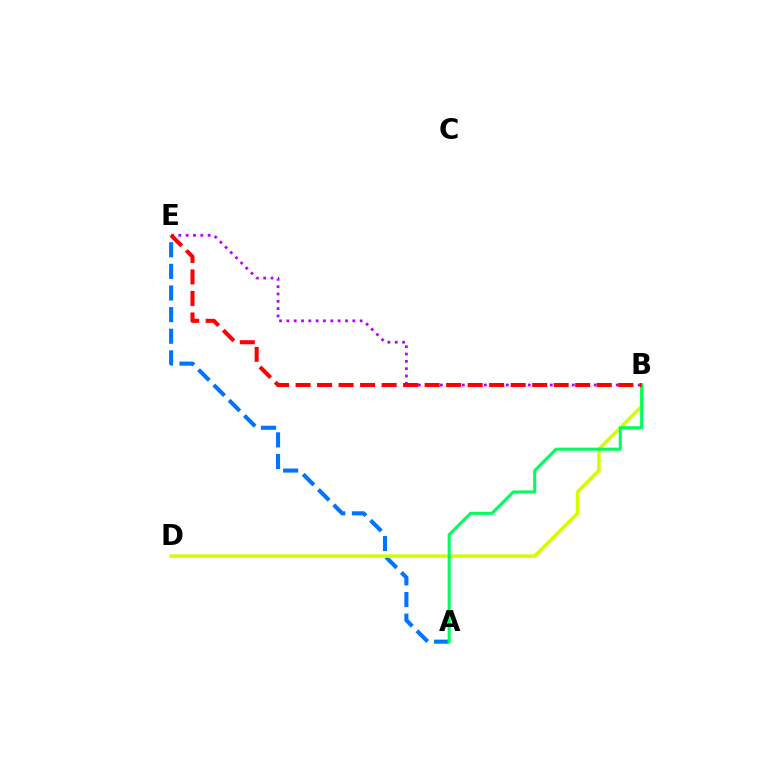{('A', 'E'): [{'color': '#0074ff', 'line_style': 'dashed', 'thickness': 2.94}], ('B', 'E'): [{'color': '#b900ff', 'line_style': 'dotted', 'thickness': 1.99}, {'color': '#ff0000', 'line_style': 'dashed', 'thickness': 2.92}], ('B', 'D'): [{'color': '#d1ff00', 'line_style': 'solid', 'thickness': 2.52}], ('A', 'B'): [{'color': '#00ff5c', 'line_style': 'solid', 'thickness': 2.2}]}